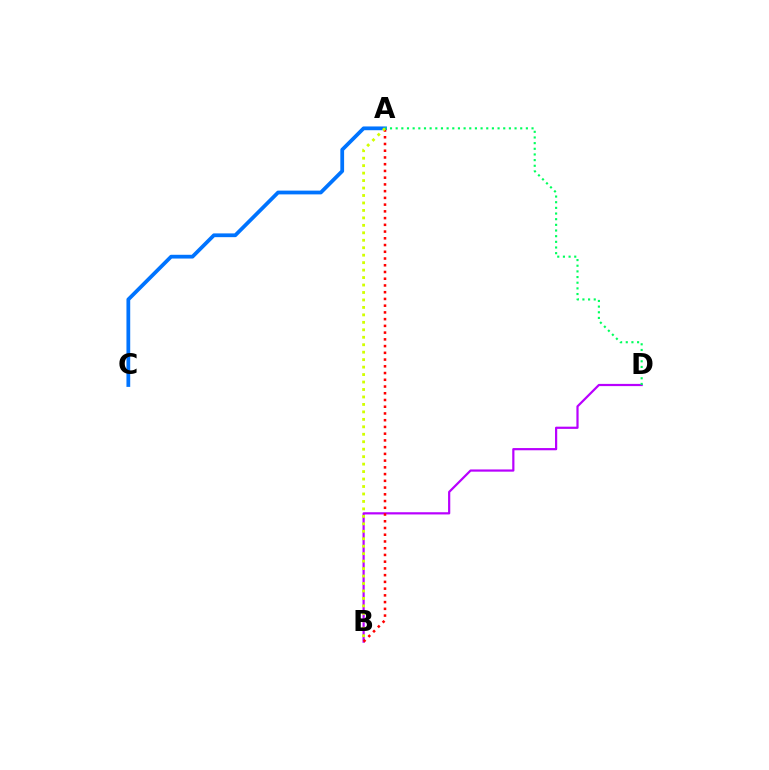{('B', 'D'): [{'color': '#b900ff', 'line_style': 'solid', 'thickness': 1.59}], ('A', 'C'): [{'color': '#0074ff', 'line_style': 'solid', 'thickness': 2.71}], ('A', 'B'): [{'color': '#ff0000', 'line_style': 'dotted', 'thickness': 1.83}, {'color': '#d1ff00', 'line_style': 'dotted', 'thickness': 2.03}], ('A', 'D'): [{'color': '#00ff5c', 'line_style': 'dotted', 'thickness': 1.54}]}